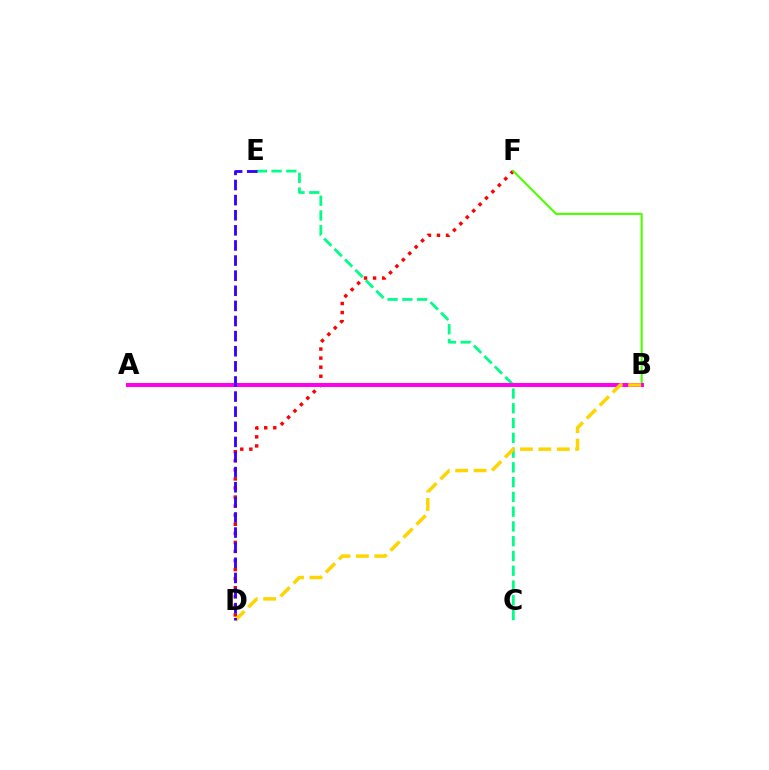{('C', 'E'): [{'color': '#00ff86', 'line_style': 'dashed', 'thickness': 2.01}], ('D', 'F'): [{'color': '#ff0000', 'line_style': 'dotted', 'thickness': 2.46}], ('B', 'F'): [{'color': '#4fff00', 'line_style': 'solid', 'thickness': 1.52}], ('A', 'B'): [{'color': '#009eff', 'line_style': 'dotted', 'thickness': 1.69}, {'color': '#ff00ed', 'line_style': 'solid', 'thickness': 2.9}], ('B', 'D'): [{'color': '#ffd500', 'line_style': 'dashed', 'thickness': 2.5}], ('D', 'E'): [{'color': '#3700ff', 'line_style': 'dashed', 'thickness': 2.05}]}